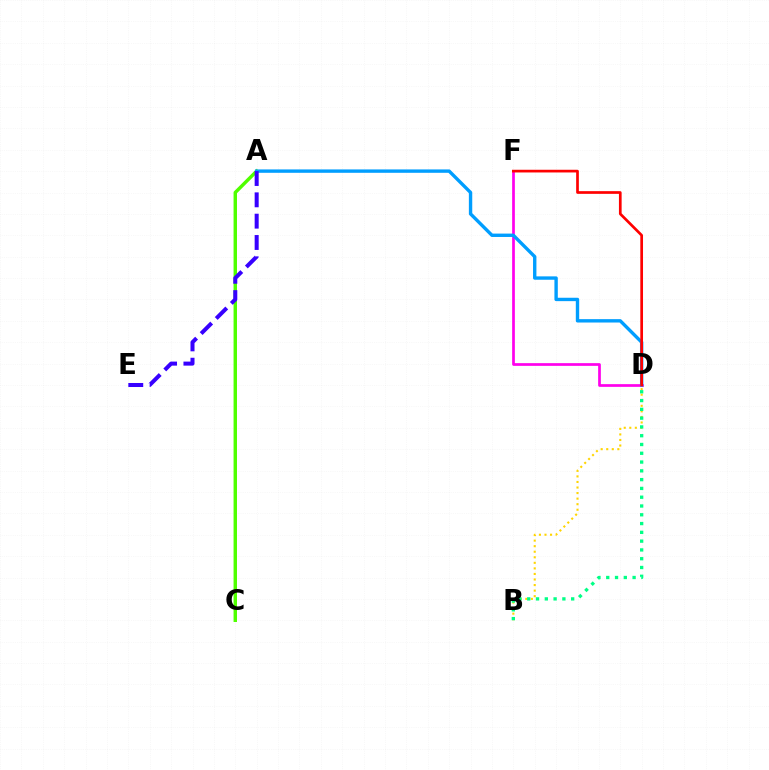{('D', 'F'): [{'color': '#ff00ed', 'line_style': 'solid', 'thickness': 1.95}, {'color': '#ff0000', 'line_style': 'solid', 'thickness': 1.94}], ('B', 'D'): [{'color': '#ffd500', 'line_style': 'dotted', 'thickness': 1.51}, {'color': '#00ff86', 'line_style': 'dotted', 'thickness': 2.39}], ('A', 'C'): [{'color': '#4fff00', 'line_style': 'solid', 'thickness': 2.48}], ('A', 'D'): [{'color': '#009eff', 'line_style': 'solid', 'thickness': 2.43}], ('A', 'E'): [{'color': '#3700ff', 'line_style': 'dashed', 'thickness': 2.9}]}